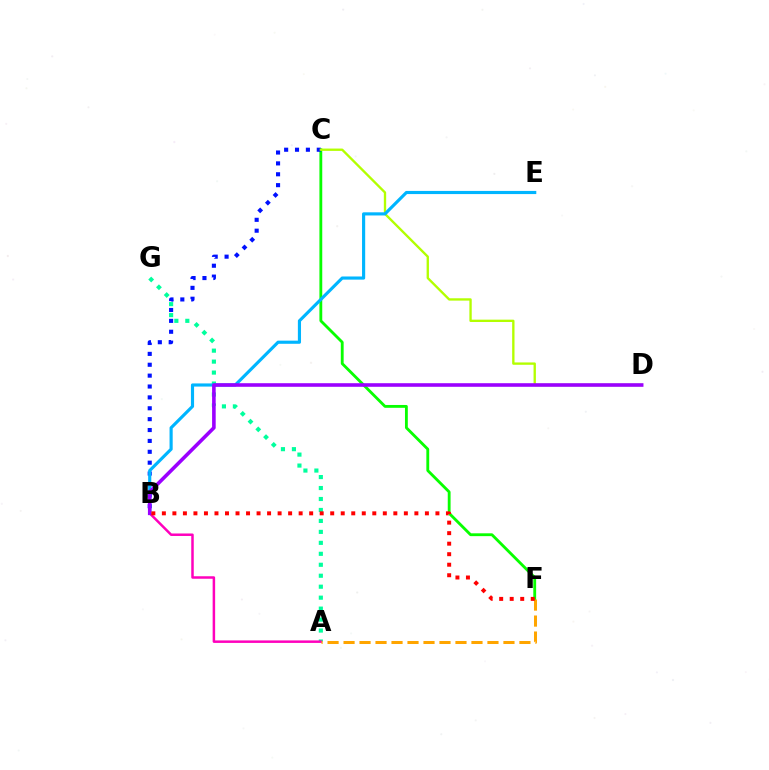{('C', 'F'): [{'color': '#08ff00', 'line_style': 'solid', 'thickness': 2.04}], ('A', 'G'): [{'color': '#00ff9d', 'line_style': 'dotted', 'thickness': 2.98}], ('B', 'C'): [{'color': '#0010ff', 'line_style': 'dotted', 'thickness': 2.96}], ('C', 'D'): [{'color': '#b3ff00', 'line_style': 'solid', 'thickness': 1.69}], ('B', 'E'): [{'color': '#00b5ff', 'line_style': 'solid', 'thickness': 2.26}], ('A', 'B'): [{'color': '#ff00bd', 'line_style': 'solid', 'thickness': 1.8}], ('B', 'D'): [{'color': '#9b00ff', 'line_style': 'solid', 'thickness': 2.58}], ('A', 'F'): [{'color': '#ffa500', 'line_style': 'dashed', 'thickness': 2.17}], ('B', 'F'): [{'color': '#ff0000', 'line_style': 'dotted', 'thickness': 2.86}]}